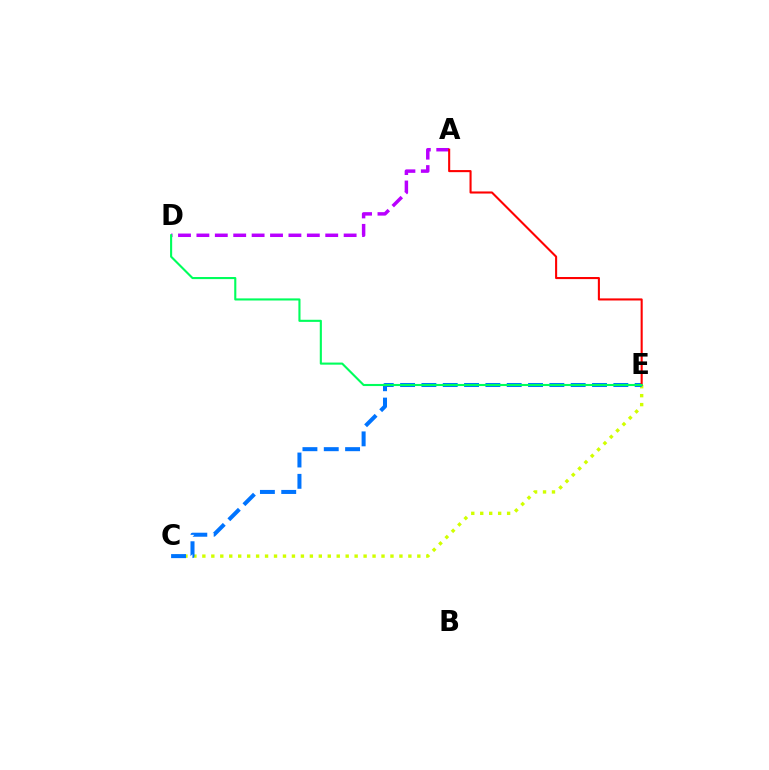{('A', 'D'): [{'color': '#b900ff', 'line_style': 'dashed', 'thickness': 2.5}], ('C', 'E'): [{'color': '#d1ff00', 'line_style': 'dotted', 'thickness': 2.43}, {'color': '#0074ff', 'line_style': 'dashed', 'thickness': 2.9}], ('A', 'E'): [{'color': '#ff0000', 'line_style': 'solid', 'thickness': 1.51}], ('D', 'E'): [{'color': '#00ff5c', 'line_style': 'solid', 'thickness': 1.52}]}